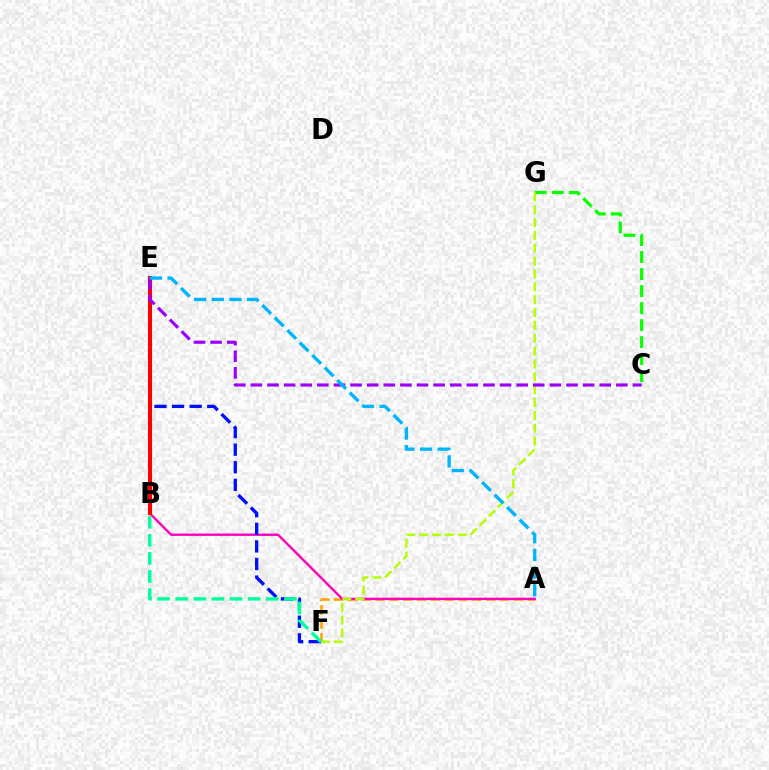{('C', 'G'): [{'color': '#08ff00', 'line_style': 'dashed', 'thickness': 2.31}], ('A', 'F'): [{'color': '#ffa500', 'line_style': 'dashed', 'thickness': 1.88}], ('A', 'B'): [{'color': '#ff00bd', 'line_style': 'solid', 'thickness': 1.71}], ('E', 'F'): [{'color': '#0010ff', 'line_style': 'dashed', 'thickness': 2.39}], ('F', 'G'): [{'color': '#b3ff00', 'line_style': 'dashed', 'thickness': 1.75}], ('B', 'E'): [{'color': '#ff0000', 'line_style': 'solid', 'thickness': 2.93}], ('C', 'E'): [{'color': '#9b00ff', 'line_style': 'dashed', 'thickness': 2.26}], ('A', 'E'): [{'color': '#00b5ff', 'line_style': 'dashed', 'thickness': 2.4}], ('B', 'F'): [{'color': '#00ff9d', 'line_style': 'dashed', 'thickness': 2.46}]}